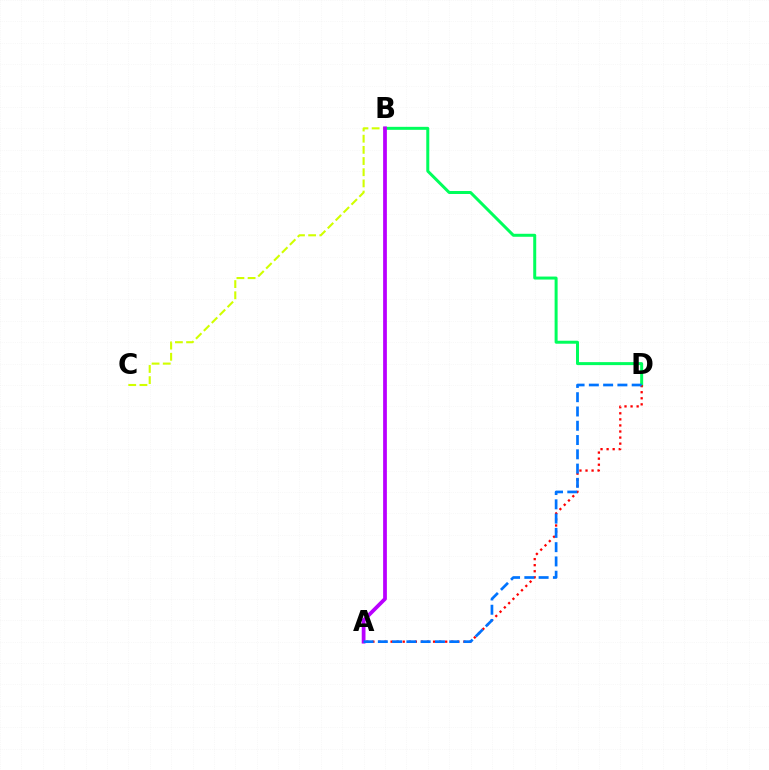{('B', 'D'): [{'color': '#00ff5c', 'line_style': 'solid', 'thickness': 2.15}], ('B', 'C'): [{'color': '#d1ff00', 'line_style': 'dashed', 'thickness': 1.52}], ('A', 'D'): [{'color': '#ff0000', 'line_style': 'dotted', 'thickness': 1.65}, {'color': '#0074ff', 'line_style': 'dashed', 'thickness': 1.94}], ('A', 'B'): [{'color': '#b900ff', 'line_style': 'solid', 'thickness': 2.71}]}